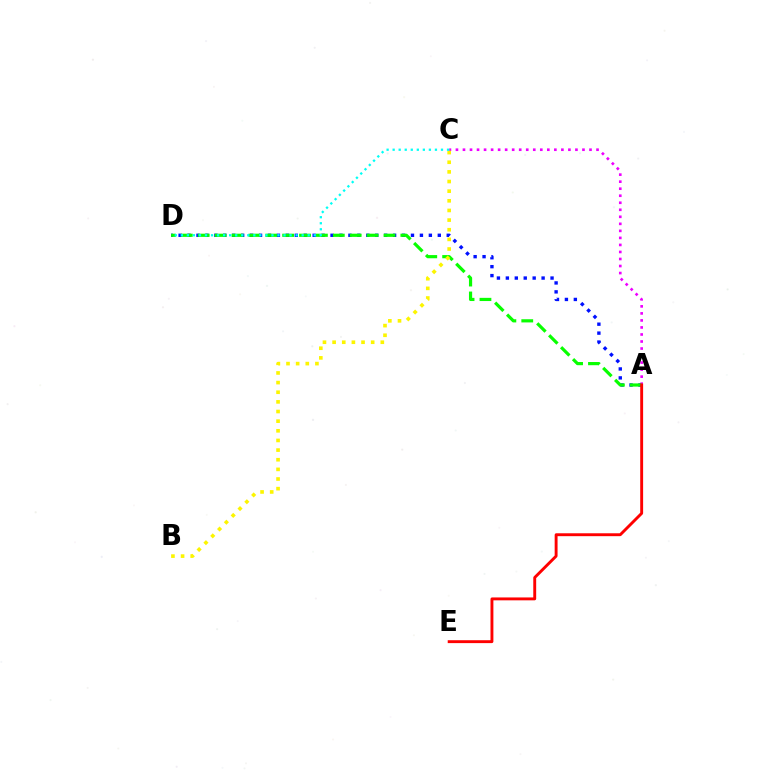{('A', 'D'): [{'color': '#0010ff', 'line_style': 'dotted', 'thickness': 2.43}, {'color': '#08ff00', 'line_style': 'dashed', 'thickness': 2.29}], ('A', 'C'): [{'color': '#ee00ff', 'line_style': 'dotted', 'thickness': 1.91}], ('A', 'E'): [{'color': '#ff0000', 'line_style': 'solid', 'thickness': 2.09}], ('B', 'C'): [{'color': '#fcf500', 'line_style': 'dotted', 'thickness': 2.62}], ('C', 'D'): [{'color': '#00fff6', 'line_style': 'dotted', 'thickness': 1.64}]}